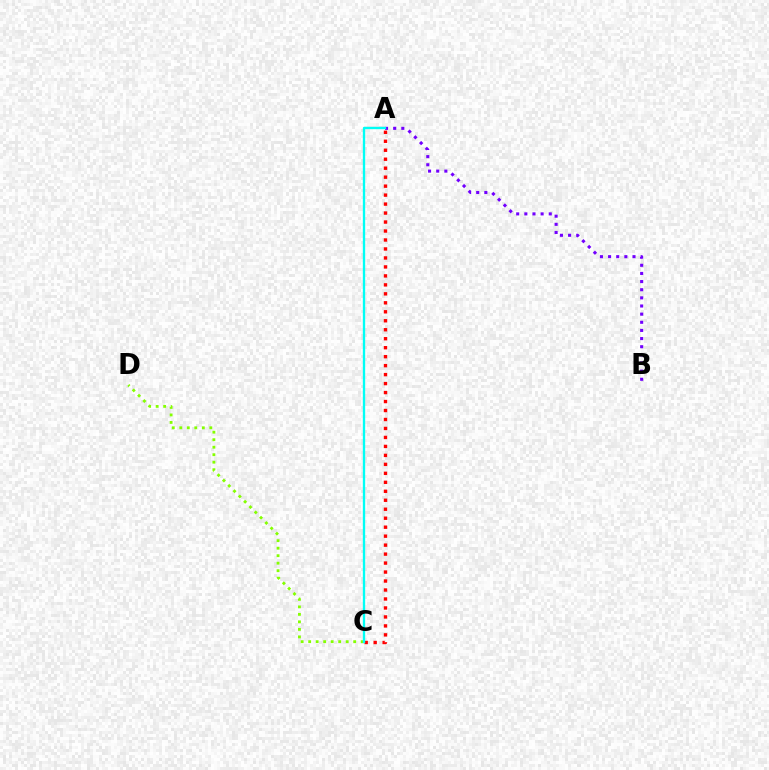{('C', 'D'): [{'color': '#84ff00', 'line_style': 'dotted', 'thickness': 2.04}], ('A', 'B'): [{'color': '#7200ff', 'line_style': 'dotted', 'thickness': 2.21}], ('A', 'C'): [{'color': '#ff0000', 'line_style': 'dotted', 'thickness': 2.44}, {'color': '#00fff6', 'line_style': 'solid', 'thickness': 1.68}]}